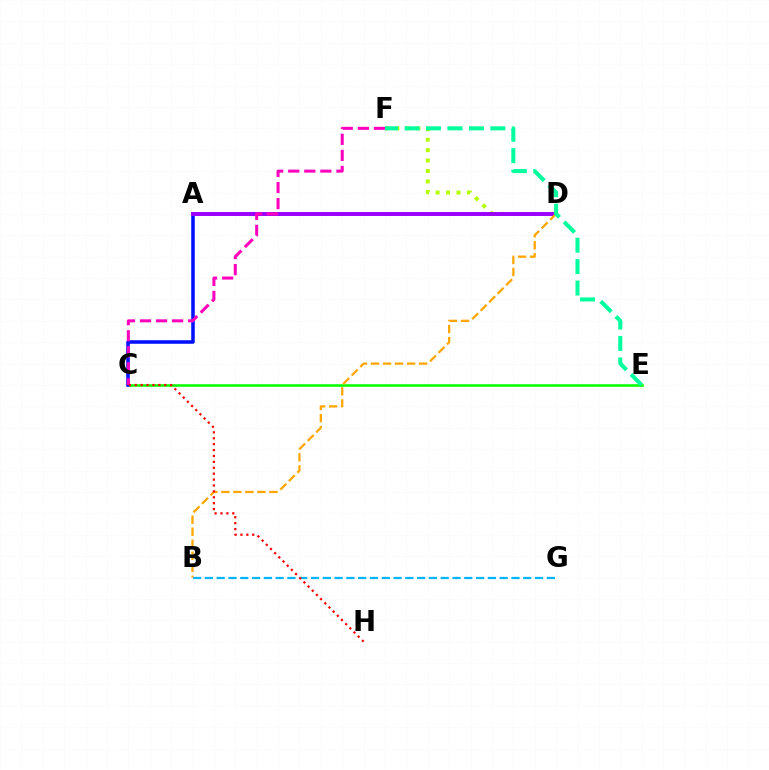{('C', 'E'): [{'color': '#08ff00', 'line_style': 'solid', 'thickness': 1.84}], ('D', 'F'): [{'color': '#b3ff00', 'line_style': 'dotted', 'thickness': 2.84}], ('B', 'G'): [{'color': '#00b5ff', 'line_style': 'dashed', 'thickness': 1.6}], ('A', 'C'): [{'color': '#0010ff', 'line_style': 'solid', 'thickness': 2.55}], ('A', 'D'): [{'color': '#9b00ff', 'line_style': 'solid', 'thickness': 2.84}], ('C', 'F'): [{'color': '#ff00bd', 'line_style': 'dashed', 'thickness': 2.18}], ('B', 'D'): [{'color': '#ffa500', 'line_style': 'dashed', 'thickness': 1.63}], ('C', 'H'): [{'color': '#ff0000', 'line_style': 'dotted', 'thickness': 1.6}], ('E', 'F'): [{'color': '#00ff9d', 'line_style': 'dashed', 'thickness': 2.91}]}